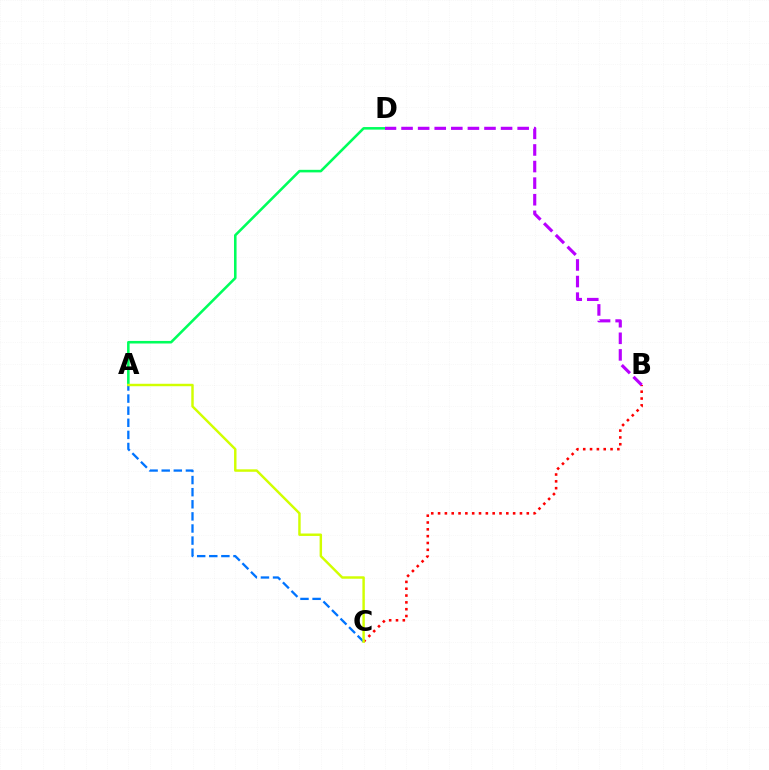{('B', 'C'): [{'color': '#ff0000', 'line_style': 'dotted', 'thickness': 1.85}], ('A', 'D'): [{'color': '#00ff5c', 'line_style': 'solid', 'thickness': 1.85}], ('B', 'D'): [{'color': '#b900ff', 'line_style': 'dashed', 'thickness': 2.25}], ('A', 'C'): [{'color': '#0074ff', 'line_style': 'dashed', 'thickness': 1.64}, {'color': '#d1ff00', 'line_style': 'solid', 'thickness': 1.76}]}